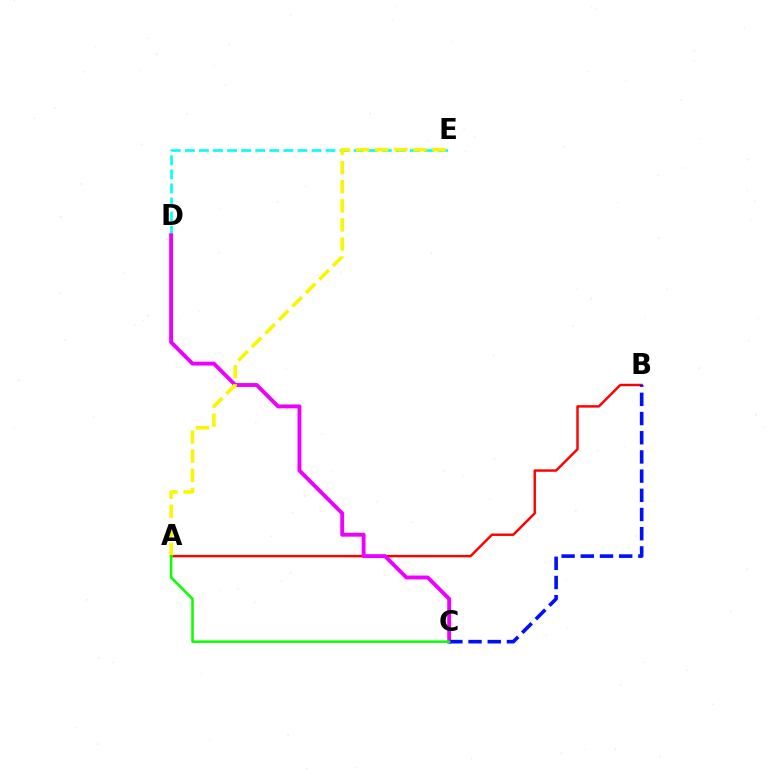{('A', 'B'): [{'color': '#ff0000', 'line_style': 'solid', 'thickness': 1.75}], ('D', 'E'): [{'color': '#00fff6', 'line_style': 'dashed', 'thickness': 1.91}], ('C', 'D'): [{'color': '#ee00ff', 'line_style': 'solid', 'thickness': 2.8}], ('A', 'E'): [{'color': '#fcf500', 'line_style': 'dashed', 'thickness': 2.6}], ('B', 'C'): [{'color': '#0010ff', 'line_style': 'dashed', 'thickness': 2.61}], ('A', 'C'): [{'color': '#08ff00', 'line_style': 'solid', 'thickness': 1.81}]}